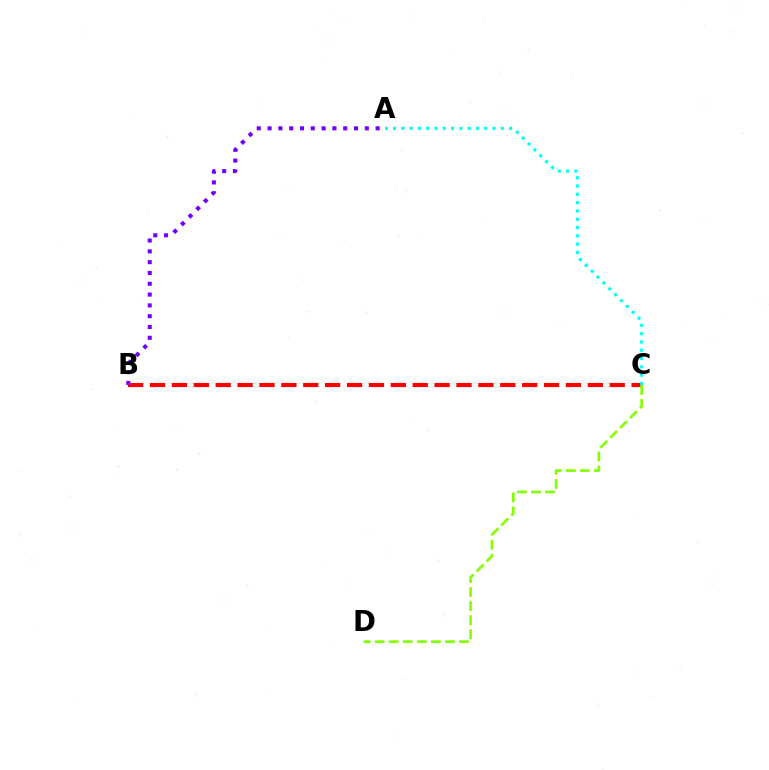{('B', 'C'): [{'color': '#ff0000', 'line_style': 'dashed', 'thickness': 2.97}], ('C', 'D'): [{'color': '#84ff00', 'line_style': 'dashed', 'thickness': 1.91}], ('A', 'B'): [{'color': '#7200ff', 'line_style': 'dotted', 'thickness': 2.94}], ('A', 'C'): [{'color': '#00fff6', 'line_style': 'dotted', 'thickness': 2.25}]}